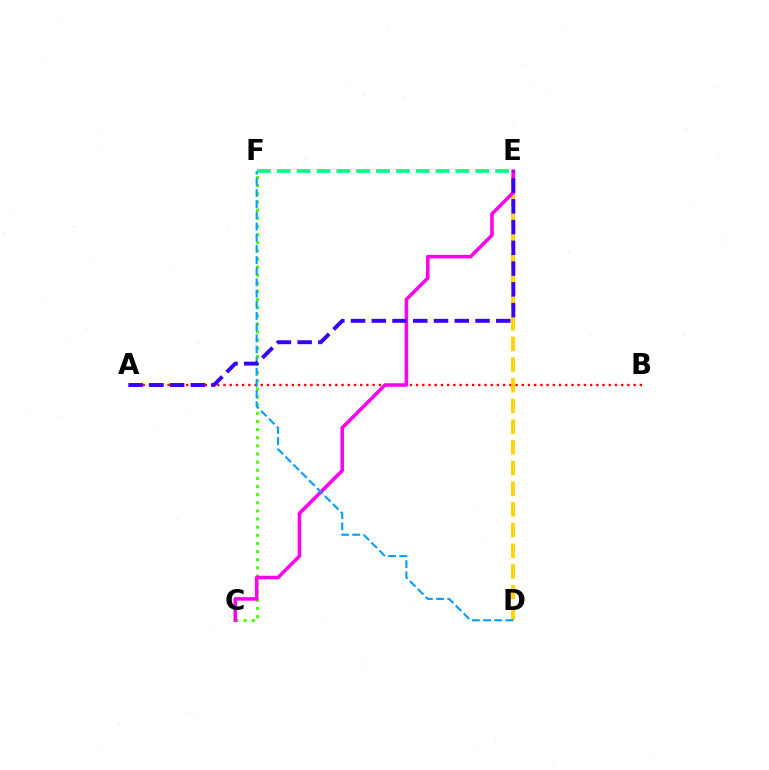{('A', 'B'): [{'color': '#ff0000', 'line_style': 'dotted', 'thickness': 1.69}], ('C', 'F'): [{'color': '#4fff00', 'line_style': 'dotted', 'thickness': 2.21}], ('D', 'E'): [{'color': '#ffd500', 'line_style': 'dashed', 'thickness': 2.81}], ('C', 'E'): [{'color': '#ff00ed', 'line_style': 'solid', 'thickness': 2.55}], ('E', 'F'): [{'color': '#00ff86', 'line_style': 'dashed', 'thickness': 2.7}], ('D', 'F'): [{'color': '#009eff', 'line_style': 'dashed', 'thickness': 1.52}], ('A', 'E'): [{'color': '#3700ff', 'line_style': 'dashed', 'thickness': 2.82}]}